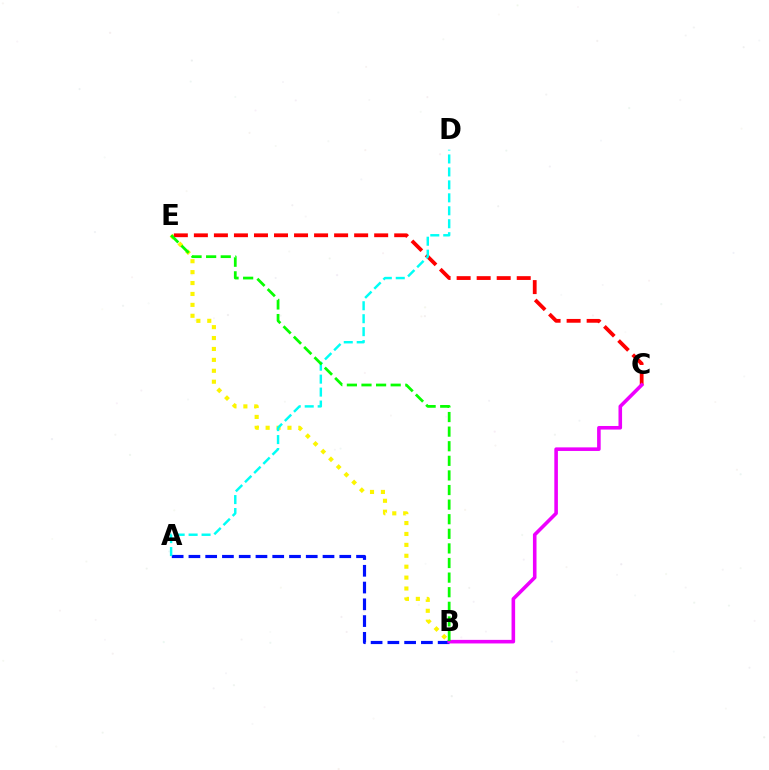{('A', 'B'): [{'color': '#0010ff', 'line_style': 'dashed', 'thickness': 2.28}], ('B', 'E'): [{'color': '#fcf500', 'line_style': 'dotted', 'thickness': 2.97}, {'color': '#08ff00', 'line_style': 'dashed', 'thickness': 1.98}], ('C', 'E'): [{'color': '#ff0000', 'line_style': 'dashed', 'thickness': 2.72}], ('A', 'D'): [{'color': '#00fff6', 'line_style': 'dashed', 'thickness': 1.76}], ('B', 'C'): [{'color': '#ee00ff', 'line_style': 'solid', 'thickness': 2.58}]}